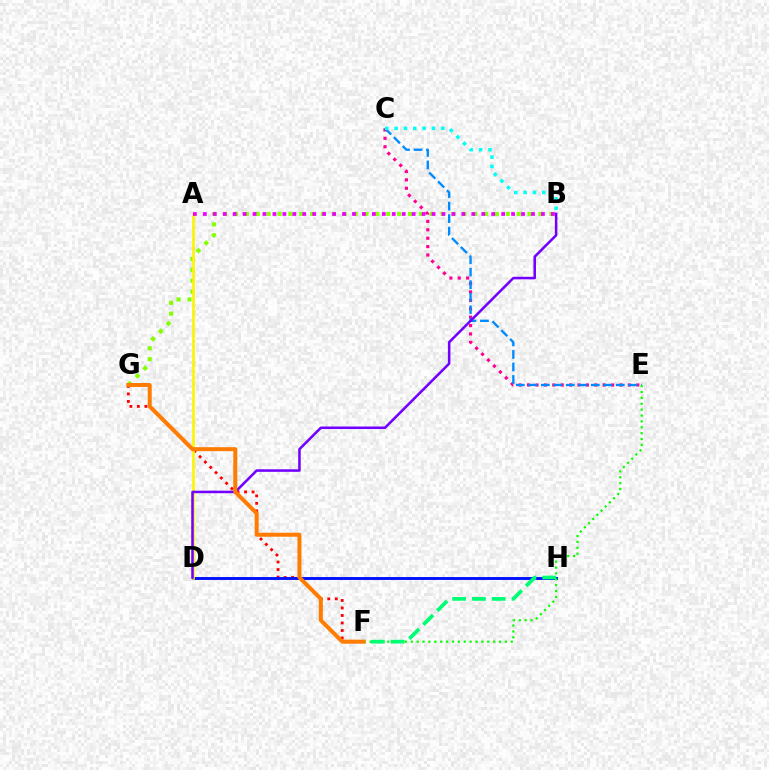{('C', 'E'): [{'color': '#ff0094', 'line_style': 'dotted', 'thickness': 2.28}, {'color': '#008cff', 'line_style': 'dashed', 'thickness': 1.7}], ('B', 'G'): [{'color': '#84ff00', 'line_style': 'dotted', 'thickness': 2.95}], ('F', 'G'): [{'color': '#ff0000', 'line_style': 'dotted', 'thickness': 2.04}, {'color': '#ff7c00', 'line_style': 'solid', 'thickness': 2.88}], ('B', 'C'): [{'color': '#00fff6', 'line_style': 'dotted', 'thickness': 2.54}], ('D', 'H'): [{'color': '#0010ff', 'line_style': 'solid', 'thickness': 2.08}], ('A', 'D'): [{'color': '#fcf500', 'line_style': 'solid', 'thickness': 1.89}], ('E', 'F'): [{'color': '#08ff00', 'line_style': 'dotted', 'thickness': 1.6}], ('A', 'B'): [{'color': '#ee00ff', 'line_style': 'dotted', 'thickness': 2.7}], ('B', 'D'): [{'color': '#7200ff', 'line_style': 'solid', 'thickness': 1.83}], ('F', 'H'): [{'color': '#00ff74', 'line_style': 'dashed', 'thickness': 2.69}]}